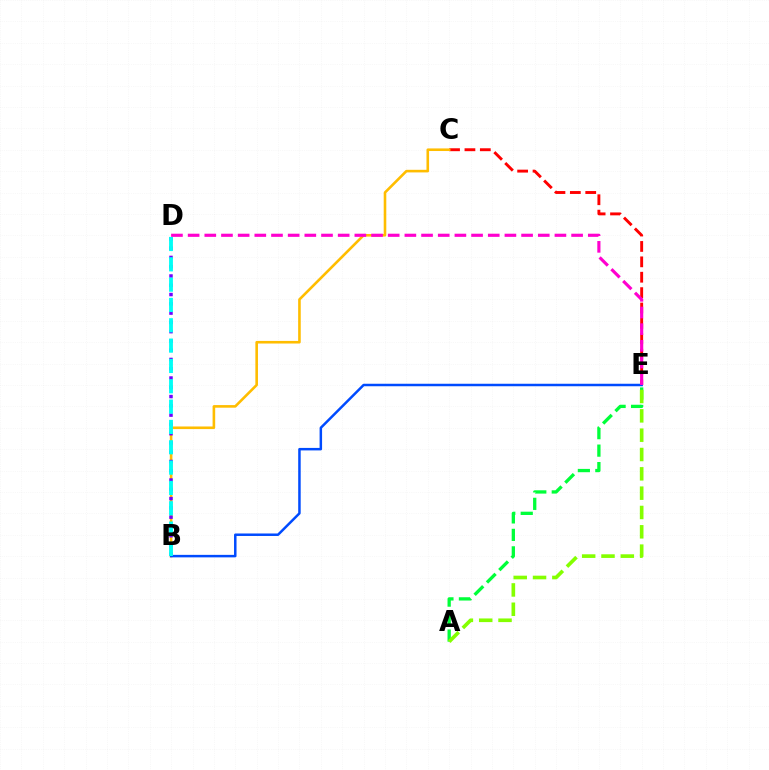{('C', 'E'): [{'color': '#ff0000', 'line_style': 'dashed', 'thickness': 2.09}], ('B', 'C'): [{'color': '#ffbd00', 'line_style': 'solid', 'thickness': 1.88}], ('B', 'D'): [{'color': '#7200ff', 'line_style': 'dotted', 'thickness': 2.52}, {'color': '#00fff6', 'line_style': 'dashed', 'thickness': 2.76}], ('B', 'E'): [{'color': '#004bff', 'line_style': 'solid', 'thickness': 1.8}], ('A', 'E'): [{'color': '#00ff39', 'line_style': 'dashed', 'thickness': 2.37}, {'color': '#84ff00', 'line_style': 'dashed', 'thickness': 2.63}], ('D', 'E'): [{'color': '#ff00cf', 'line_style': 'dashed', 'thickness': 2.27}]}